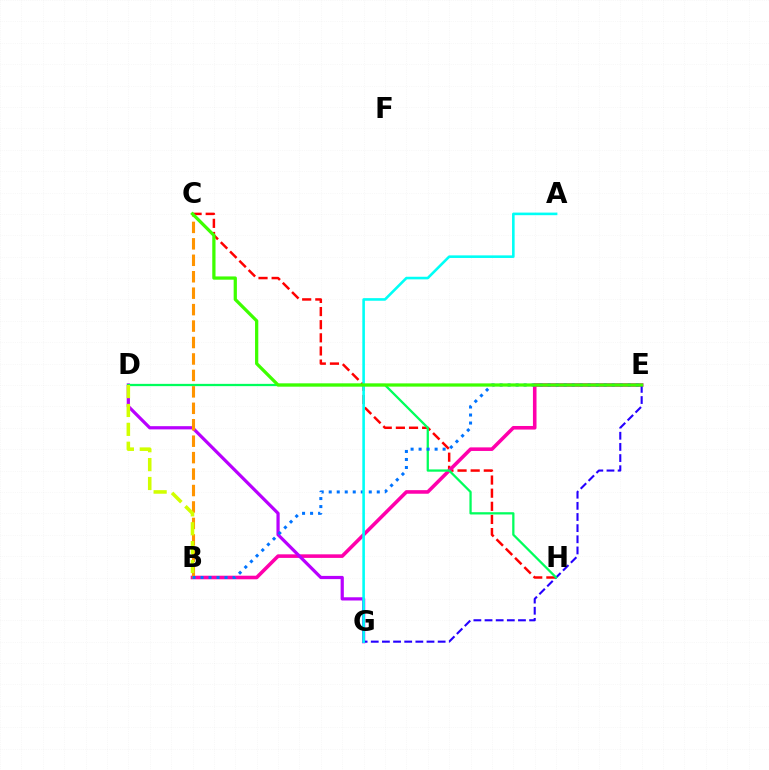{('C', 'H'): [{'color': '#ff0000', 'line_style': 'dashed', 'thickness': 1.78}], ('B', 'E'): [{'color': '#ff00ac', 'line_style': 'solid', 'thickness': 2.57}, {'color': '#0074ff', 'line_style': 'dotted', 'thickness': 2.18}], ('D', 'G'): [{'color': '#b900ff', 'line_style': 'solid', 'thickness': 2.31}], ('E', 'G'): [{'color': '#2500ff', 'line_style': 'dashed', 'thickness': 1.51}], ('D', 'H'): [{'color': '#00ff5c', 'line_style': 'solid', 'thickness': 1.64}], ('B', 'C'): [{'color': '#ff9400', 'line_style': 'dashed', 'thickness': 2.23}], ('A', 'G'): [{'color': '#00fff6', 'line_style': 'solid', 'thickness': 1.87}], ('C', 'E'): [{'color': '#3dff00', 'line_style': 'solid', 'thickness': 2.34}], ('B', 'D'): [{'color': '#d1ff00', 'line_style': 'dashed', 'thickness': 2.56}]}